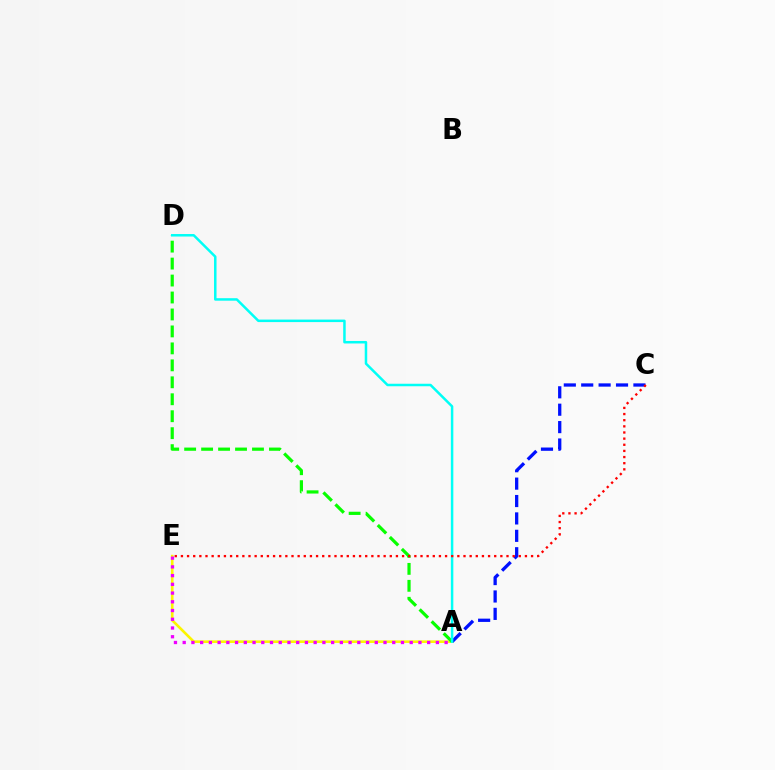{('A', 'E'): [{'color': '#fcf500', 'line_style': 'solid', 'thickness': 1.89}, {'color': '#ee00ff', 'line_style': 'dotted', 'thickness': 2.37}], ('A', 'C'): [{'color': '#0010ff', 'line_style': 'dashed', 'thickness': 2.36}], ('A', 'D'): [{'color': '#08ff00', 'line_style': 'dashed', 'thickness': 2.3}, {'color': '#00fff6', 'line_style': 'solid', 'thickness': 1.8}], ('C', 'E'): [{'color': '#ff0000', 'line_style': 'dotted', 'thickness': 1.67}]}